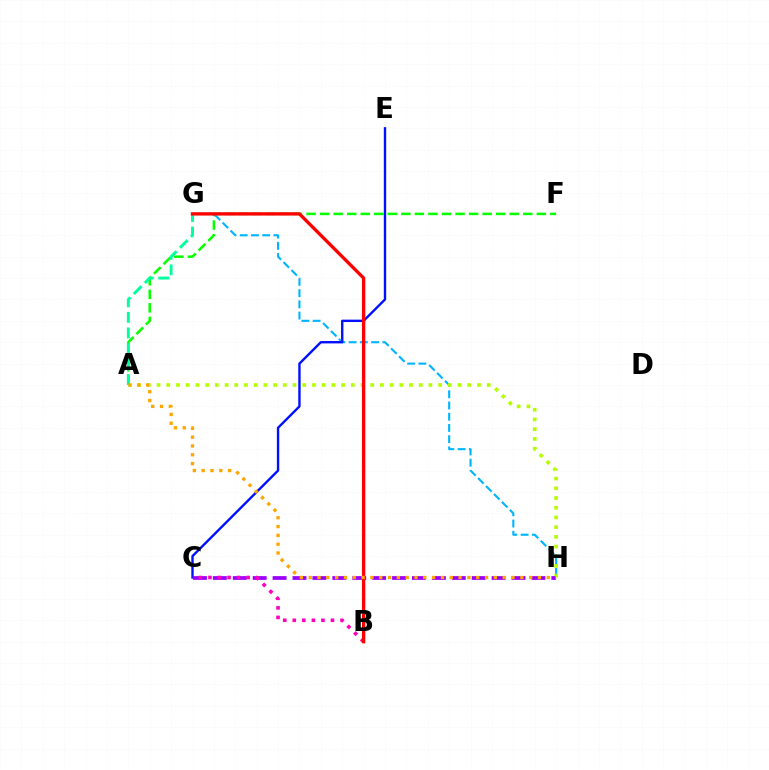{('A', 'F'): [{'color': '#08ff00', 'line_style': 'dashed', 'thickness': 1.84}], ('G', 'H'): [{'color': '#00b5ff', 'line_style': 'dashed', 'thickness': 1.53}], ('A', 'H'): [{'color': '#b3ff00', 'line_style': 'dotted', 'thickness': 2.64}, {'color': '#ffa500', 'line_style': 'dotted', 'thickness': 2.4}], ('C', 'E'): [{'color': '#0010ff', 'line_style': 'solid', 'thickness': 1.71}], ('C', 'H'): [{'color': '#9b00ff', 'line_style': 'dashed', 'thickness': 2.7}], ('A', 'G'): [{'color': '#00ff9d', 'line_style': 'dashed', 'thickness': 2.11}], ('B', 'C'): [{'color': '#ff00bd', 'line_style': 'dotted', 'thickness': 2.59}], ('B', 'G'): [{'color': '#ff0000', 'line_style': 'solid', 'thickness': 2.4}]}